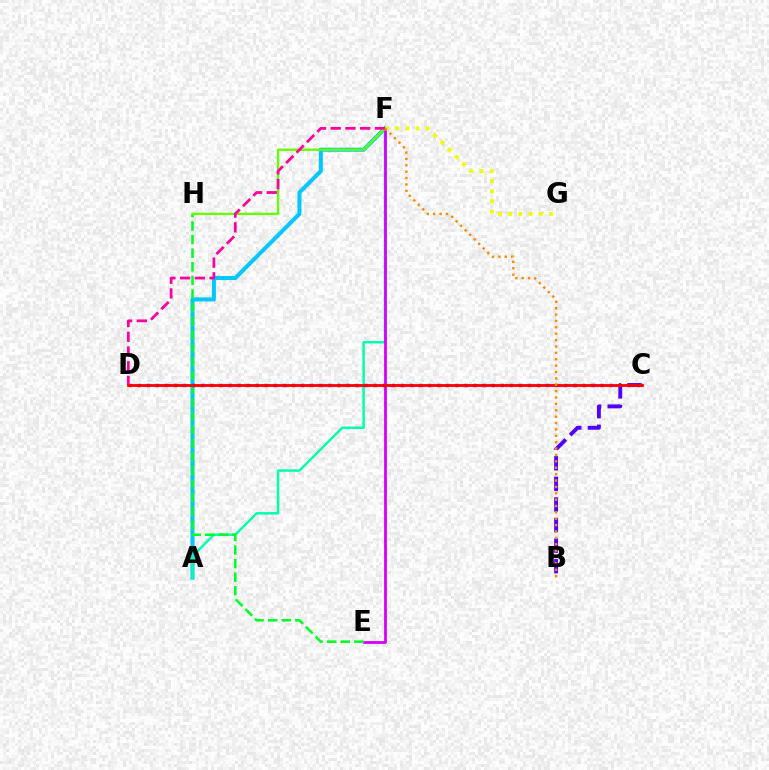{('A', 'F'): [{'color': '#00c7ff', 'line_style': 'solid', 'thickness': 2.91}, {'color': '#00ffaf', 'line_style': 'solid', 'thickness': 1.78}], ('B', 'C'): [{'color': '#4f00ff', 'line_style': 'dashed', 'thickness': 2.8}], ('E', 'F'): [{'color': '#d600ff', 'line_style': 'solid', 'thickness': 2.02}], ('F', 'G'): [{'color': '#eeff00', 'line_style': 'dotted', 'thickness': 2.77}], ('E', 'H'): [{'color': '#00ff27', 'line_style': 'dashed', 'thickness': 1.85}], ('F', 'H'): [{'color': '#66ff00', 'line_style': 'solid', 'thickness': 1.7}], ('C', 'D'): [{'color': '#003fff', 'line_style': 'dotted', 'thickness': 2.47}, {'color': '#ff0000', 'line_style': 'solid', 'thickness': 2.04}], ('D', 'F'): [{'color': '#ff00a0', 'line_style': 'dashed', 'thickness': 2.0}], ('B', 'F'): [{'color': '#ff8800', 'line_style': 'dotted', 'thickness': 1.73}]}